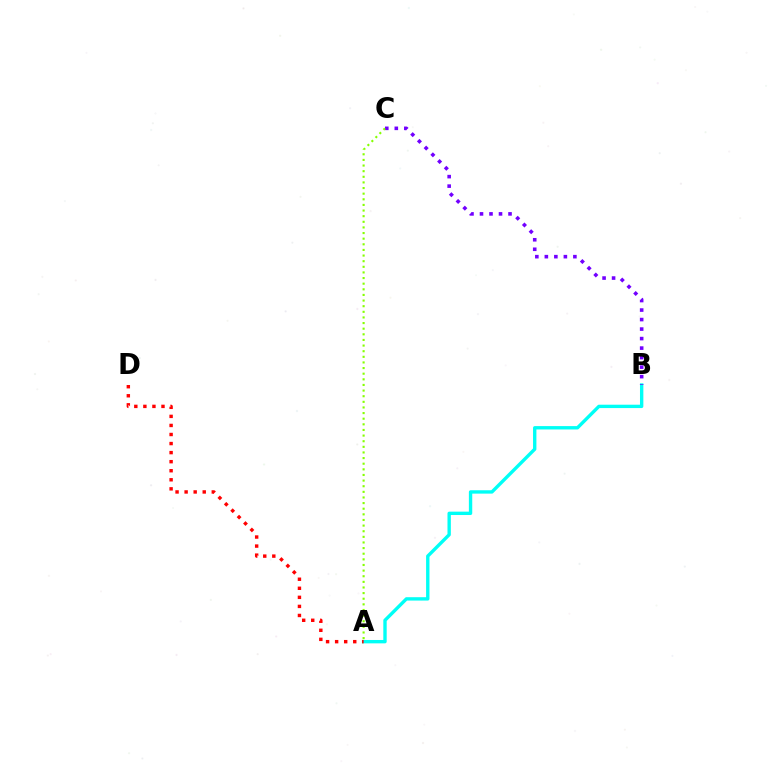{('A', 'B'): [{'color': '#00fff6', 'line_style': 'solid', 'thickness': 2.43}], ('A', 'D'): [{'color': '#ff0000', 'line_style': 'dotted', 'thickness': 2.46}], ('B', 'C'): [{'color': '#7200ff', 'line_style': 'dotted', 'thickness': 2.58}], ('A', 'C'): [{'color': '#84ff00', 'line_style': 'dotted', 'thickness': 1.53}]}